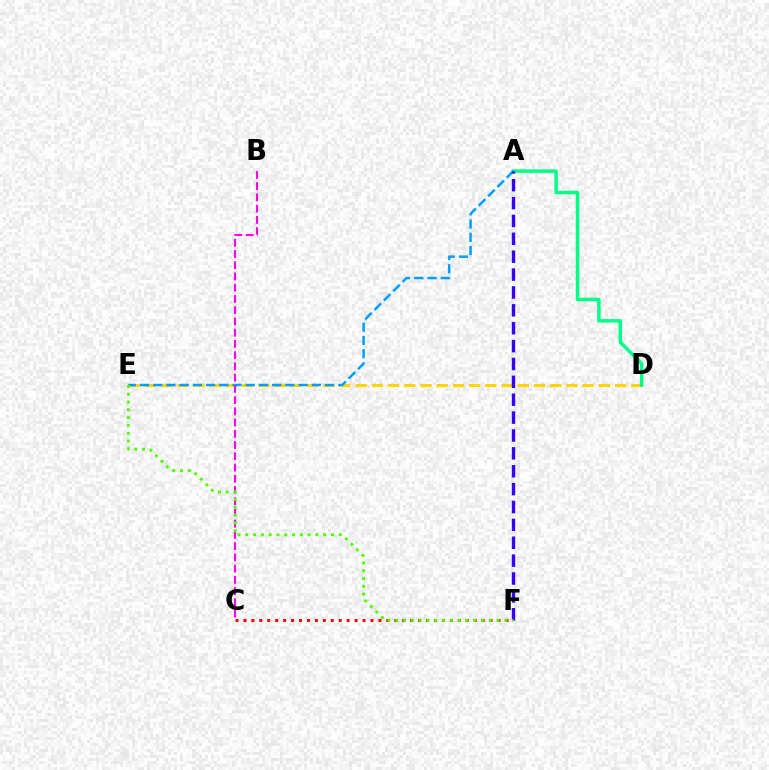{('D', 'E'): [{'color': '#ffd500', 'line_style': 'dashed', 'thickness': 2.2}], ('B', 'C'): [{'color': '#ff00ed', 'line_style': 'dashed', 'thickness': 1.53}], ('A', 'D'): [{'color': '#00ff86', 'line_style': 'solid', 'thickness': 2.5}], ('C', 'F'): [{'color': '#ff0000', 'line_style': 'dotted', 'thickness': 2.16}], ('A', 'E'): [{'color': '#009eff', 'line_style': 'dashed', 'thickness': 1.8}], ('A', 'F'): [{'color': '#3700ff', 'line_style': 'dashed', 'thickness': 2.43}], ('E', 'F'): [{'color': '#4fff00', 'line_style': 'dotted', 'thickness': 2.12}]}